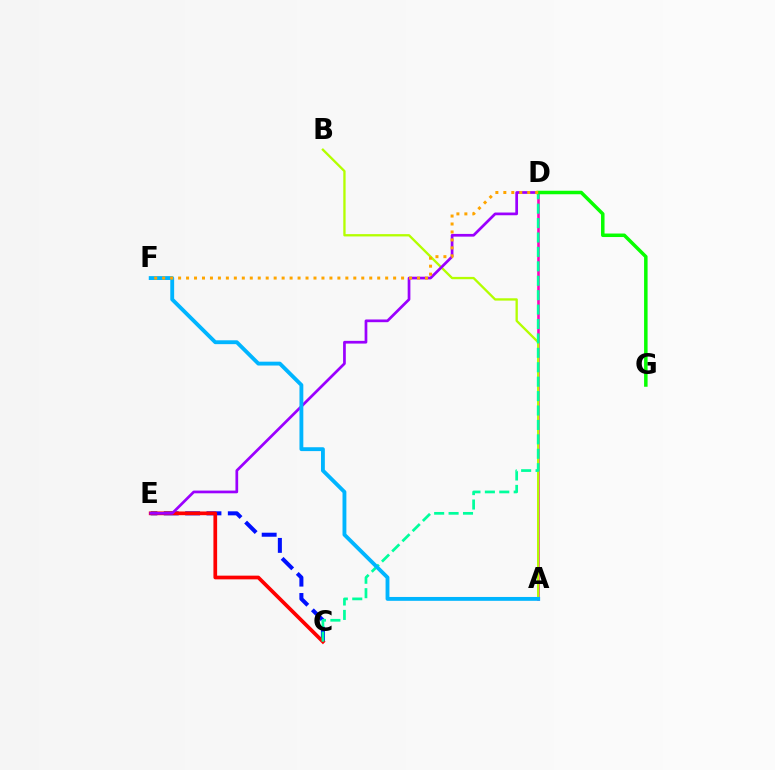{('C', 'E'): [{'color': '#0010ff', 'line_style': 'dashed', 'thickness': 2.9}, {'color': '#ff0000', 'line_style': 'solid', 'thickness': 2.67}], ('A', 'D'): [{'color': '#ff00bd', 'line_style': 'solid', 'thickness': 1.87}], ('A', 'B'): [{'color': '#b3ff00', 'line_style': 'solid', 'thickness': 1.67}], ('C', 'D'): [{'color': '#00ff9d', 'line_style': 'dashed', 'thickness': 1.96}], ('D', 'E'): [{'color': '#9b00ff', 'line_style': 'solid', 'thickness': 1.96}], ('D', 'G'): [{'color': '#08ff00', 'line_style': 'solid', 'thickness': 2.52}], ('A', 'F'): [{'color': '#00b5ff', 'line_style': 'solid', 'thickness': 2.78}], ('D', 'F'): [{'color': '#ffa500', 'line_style': 'dotted', 'thickness': 2.16}]}